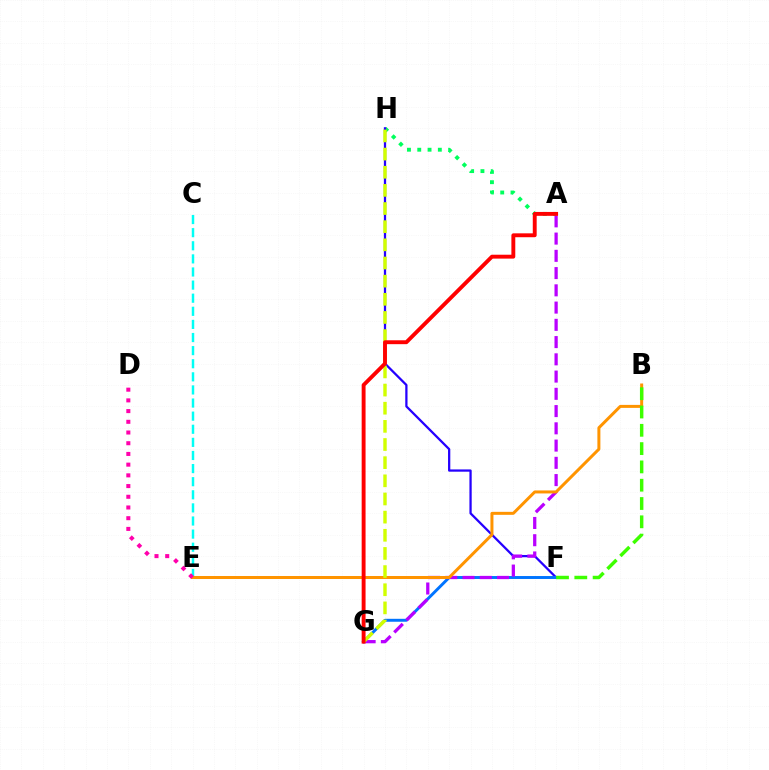{('A', 'H'): [{'color': '#00ff5c', 'line_style': 'dotted', 'thickness': 2.8}], ('C', 'E'): [{'color': '#00fff6', 'line_style': 'dashed', 'thickness': 1.78}], ('F', 'H'): [{'color': '#2500ff', 'line_style': 'solid', 'thickness': 1.63}], ('F', 'G'): [{'color': '#0074ff', 'line_style': 'solid', 'thickness': 2.11}], ('A', 'G'): [{'color': '#b900ff', 'line_style': 'dashed', 'thickness': 2.34}, {'color': '#ff0000', 'line_style': 'solid', 'thickness': 2.8}], ('B', 'E'): [{'color': '#ff9400', 'line_style': 'solid', 'thickness': 2.16}], ('D', 'E'): [{'color': '#ff00ac', 'line_style': 'dotted', 'thickness': 2.91}], ('G', 'H'): [{'color': '#d1ff00', 'line_style': 'dashed', 'thickness': 2.47}], ('B', 'F'): [{'color': '#3dff00', 'line_style': 'dashed', 'thickness': 2.49}]}